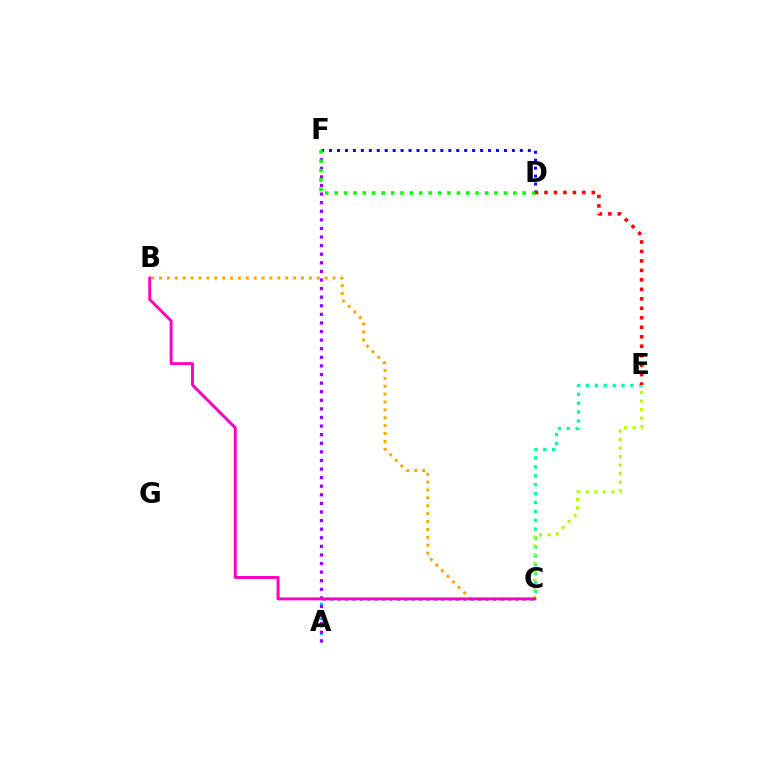{('A', 'C'): [{'color': '#00b5ff', 'line_style': 'dotted', 'thickness': 2.01}], ('D', 'F'): [{'color': '#0010ff', 'line_style': 'dotted', 'thickness': 2.16}, {'color': '#08ff00', 'line_style': 'dotted', 'thickness': 2.55}], ('A', 'F'): [{'color': '#9b00ff', 'line_style': 'dotted', 'thickness': 2.33}], ('B', 'C'): [{'color': '#ffa500', 'line_style': 'dotted', 'thickness': 2.14}, {'color': '#ff00bd', 'line_style': 'solid', 'thickness': 2.11}], ('C', 'E'): [{'color': '#00ff9d', 'line_style': 'dotted', 'thickness': 2.42}, {'color': '#b3ff00', 'line_style': 'dotted', 'thickness': 2.32}], ('D', 'E'): [{'color': '#ff0000', 'line_style': 'dotted', 'thickness': 2.57}]}